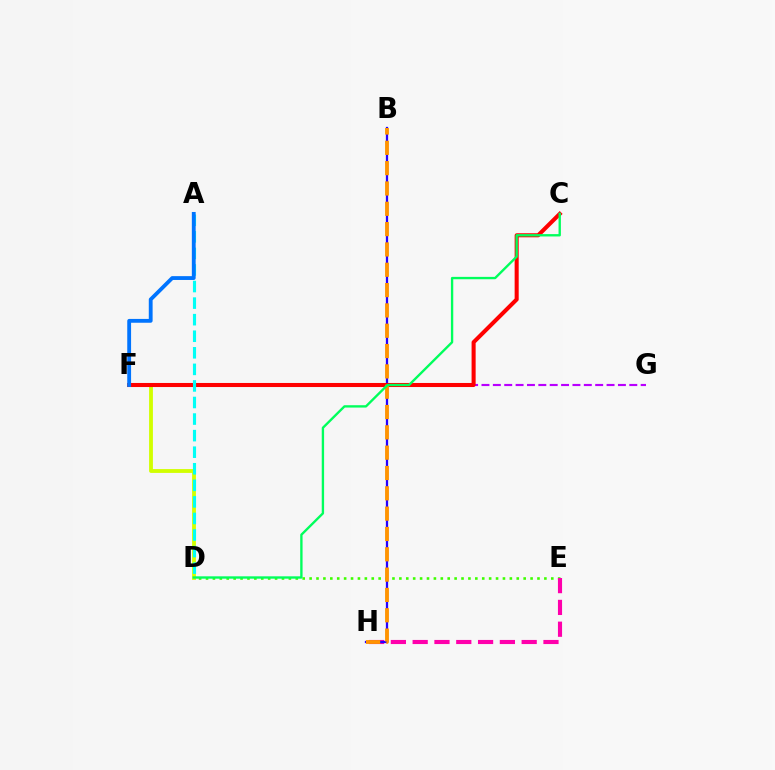{('D', 'E'): [{'color': '#3dff00', 'line_style': 'dotted', 'thickness': 1.88}], ('E', 'H'): [{'color': '#ff00ac', 'line_style': 'dashed', 'thickness': 2.96}], ('D', 'F'): [{'color': '#d1ff00', 'line_style': 'solid', 'thickness': 2.76}], ('B', 'H'): [{'color': '#2500ff', 'line_style': 'solid', 'thickness': 1.63}, {'color': '#ff9400', 'line_style': 'dashed', 'thickness': 2.76}], ('F', 'G'): [{'color': '#b900ff', 'line_style': 'dashed', 'thickness': 1.54}], ('C', 'F'): [{'color': '#ff0000', 'line_style': 'solid', 'thickness': 2.92}], ('A', 'D'): [{'color': '#00fff6', 'line_style': 'dashed', 'thickness': 2.25}], ('A', 'F'): [{'color': '#0074ff', 'line_style': 'solid', 'thickness': 2.75}], ('C', 'D'): [{'color': '#00ff5c', 'line_style': 'solid', 'thickness': 1.7}]}